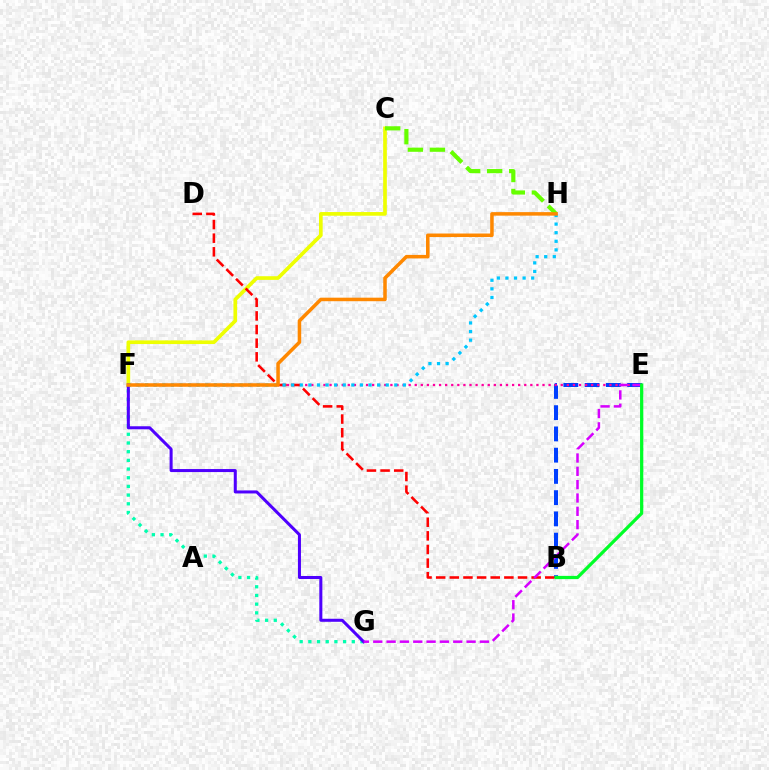{('C', 'F'): [{'color': '#eeff00', 'line_style': 'solid', 'thickness': 2.64}], ('B', 'E'): [{'color': '#003fff', 'line_style': 'dashed', 'thickness': 2.89}, {'color': '#00ff27', 'line_style': 'solid', 'thickness': 2.33}], ('C', 'H'): [{'color': '#66ff00', 'line_style': 'dashed', 'thickness': 2.99}], ('F', 'G'): [{'color': '#00ffaf', 'line_style': 'dotted', 'thickness': 2.36}, {'color': '#4f00ff', 'line_style': 'solid', 'thickness': 2.18}], ('E', 'F'): [{'color': '#ff00a0', 'line_style': 'dotted', 'thickness': 1.65}], ('B', 'D'): [{'color': '#ff0000', 'line_style': 'dashed', 'thickness': 1.85}], ('E', 'G'): [{'color': '#d600ff', 'line_style': 'dashed', 'thickness': 1.81}], ('F', 'H'): [{'color': '#00c7ff', 'line_style': 'dotted', 'thickness': 2.33}, {'color': '#ff8800', 'line_style': 'solid', 'thickness': 2.53}]}